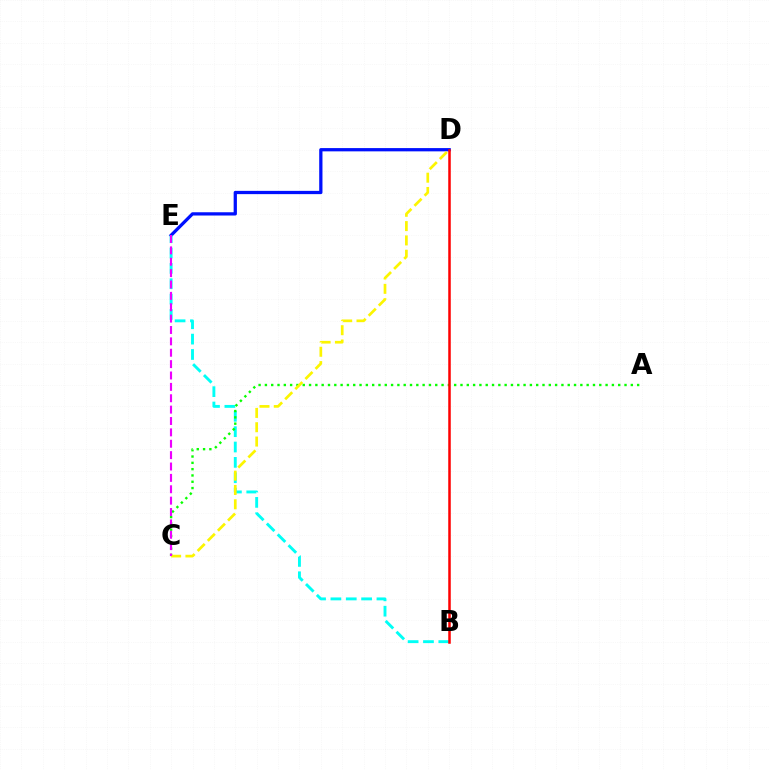{('D', 'E'): [{'color': '#0010ff', 'line_style': 'solid', 'thickness': 2.35}], ('B', 'E'): [{'color': '#00fff6', 'line_style': 'dashed', 'thickness': 2.09}], ('A', 'C'): [{'color': '#08ff00', 'line_style': 'dotted', 'thickness': 1.71}], ('C', 'D'): [{'color': '#fcf500', 'line_style': 'dashed', 'thickness': 1.95}], ('B', 'D'): [{'color': '#ff0000', 'line_style': 'solid', 'thickness': 1.81}], ('C', 'E'): [{'color': '#ee00ff', 'line_style': 'dashed', 'thickness': 1.55}]}